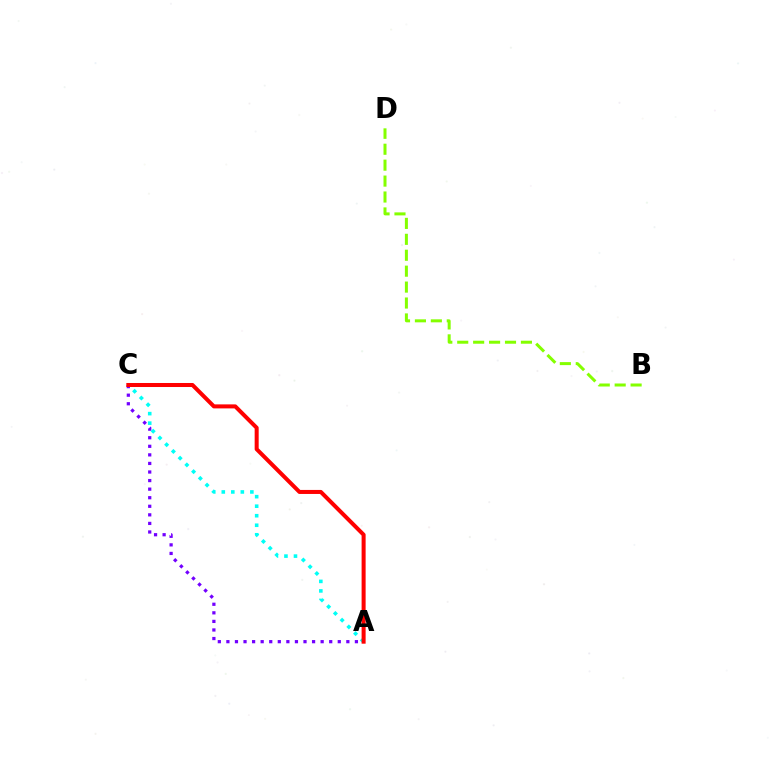{('A', 'C'): [{'color': '#7200ff', 'line_style': 'dotted', 'thickness': 2.33}, {'color': '#00fff6', 'line_style': 'dotted', 'thickness': 2.59}, {'color': '#ff0000', 'line_style': 'solid', 'thickness': 2.9}], ('B', 'D'): [{'color': '#84ff00', 'line_style': 'dashed', 'thickness': 2.16}]}